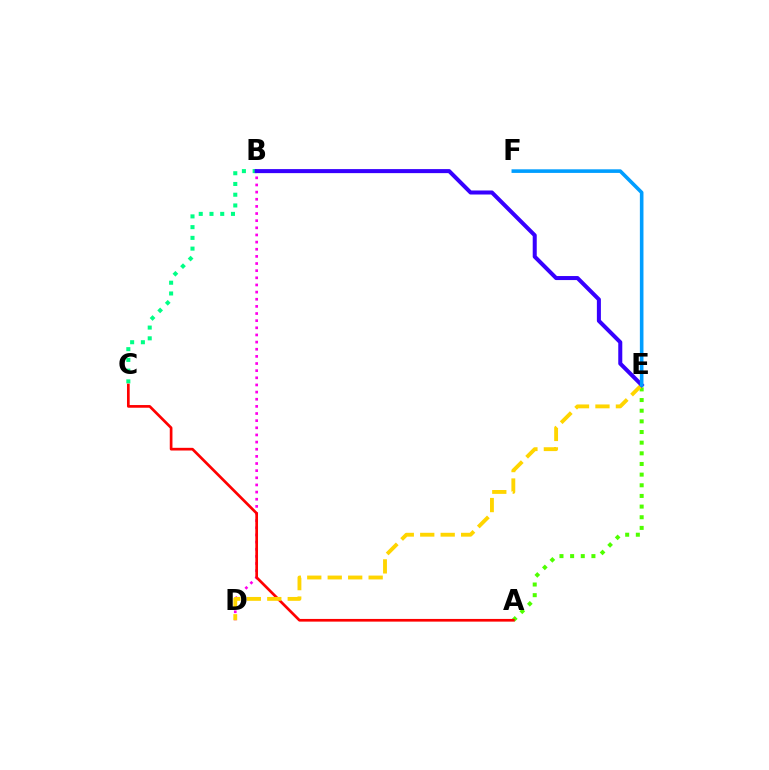{('B', 'D'): [{'color': '#ff00ed', 'line_style': 'dotted', 'thickness': 1.94}], ('B', 'C'): [{'color': '#00ff86', 'line_style': 'dotted', 'thickness': 2.92}], ('A', 'E'): [{'color': '#4fff00', 'line_style': 'dotted', 'thickness': 2.89}], ('A', 'C'): [{'color': '#ff0000', 'line_style': 'solid', 'thickness': 1.94}], ('D', 'E'): [{'color': '#ffd500', 'line_style': 'dashed', 'thickness': 2.78}], ('B', 'E'): [{'color': '#3700ff', 'line_style': 'solid', 'thickness': 2.9}], ('E', 'F'): [{'color': '#009eff', 'line_style': 'solid', 'thickness': 2.59}]}